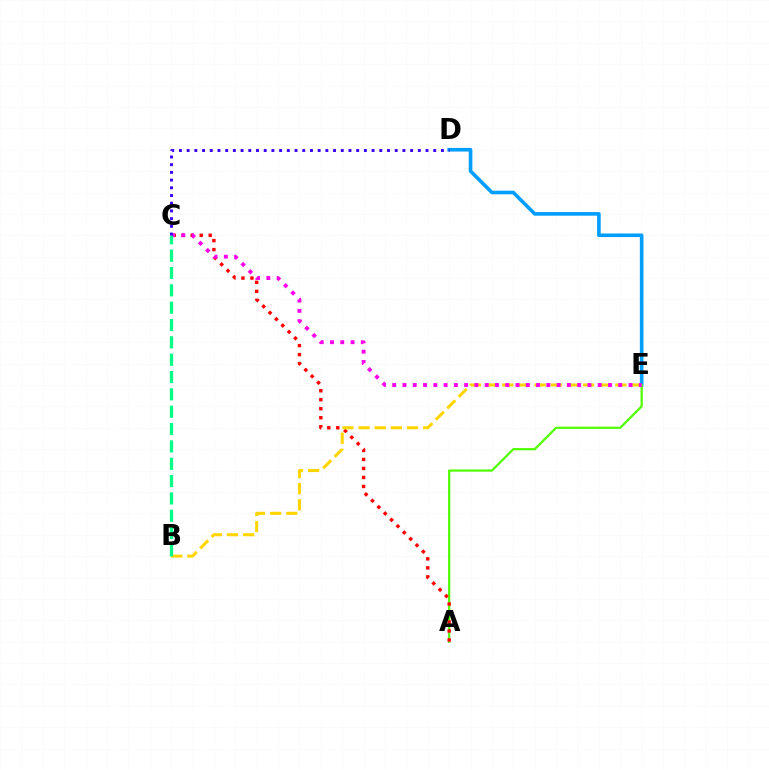{('D', 'E'): [{'color': '#009eff', 'line_style': 'solid', 'thickness': 2.61}], ('A', 'E'): [{'color': '#4fff00', 'line_style': 'solid', 'thickness': 1.6}], ('A', 'C'): [{'color': '#ff0000', 'line_style': 'dotted', 'thickness': 2.44}], ('B', 'E'): [{'color': '#ffd500', 'line_style': 'dashed', 'thickness': 2.19}], ('C', 'E'): [{'color': '#ff00ed', 'line_style': 'dotted', 'thickness': 2.79}], ('B', 'C'): [{'color': '#00ff86', 'line_style': 'dashed', 'thickness': 2.36}], ('C', 'D'): [{'color': '#3700ff', 'line_style': 'dotted', 'thickness': 2.09}]}